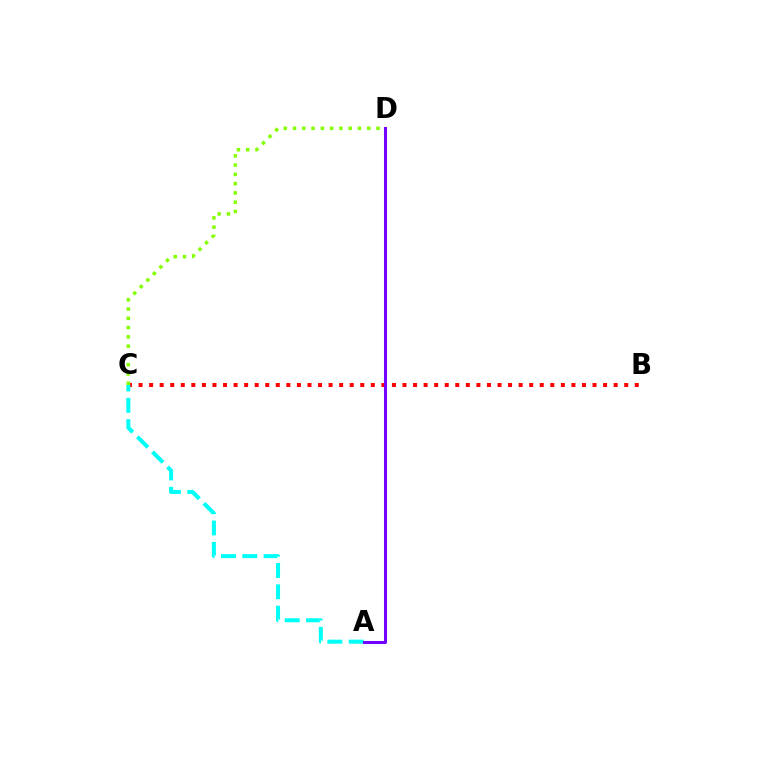{('B', 'C'): [{'color': '#ff0000', 'line_style': 'dotted', 'thickness': 2.87}], ('A', 'C'): [{'color': '#00fff6', 'line_style': 'dashed', 'thickness': 2.9}], ('A', 'D'): [{'color': '#7200ff', 'line_style': 'solid', 'thickness': 2.18}], ('C', 'D'): [{'color': '#84ff00', 'line_style': 'dotted', 'thickness': 2.52}]}